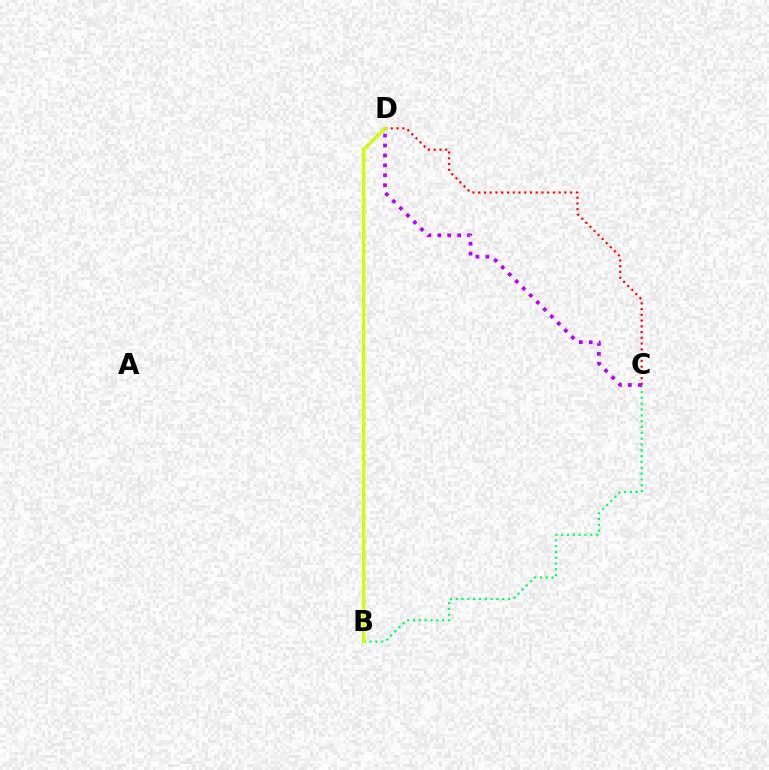{('B', 'C'): [{'color': '#00ff5c', 'line_style': 'dotted', 'thickness': 1.58}], ('C', 'D'): [{'color': '#ff0000', 'line_style': 'dotted', 'thickness': 1.56}, {'color': '#b900ff', 'line_style': 'dotted', 'thickness': 2.69}], ('B', 'D'): [{'color': '#0074ff', 'line_style': 'dotted', 'thickness': 2.11}, {'color': '#d1ff00', 'line_style': 'solid', 'thickness': 2.35}]}